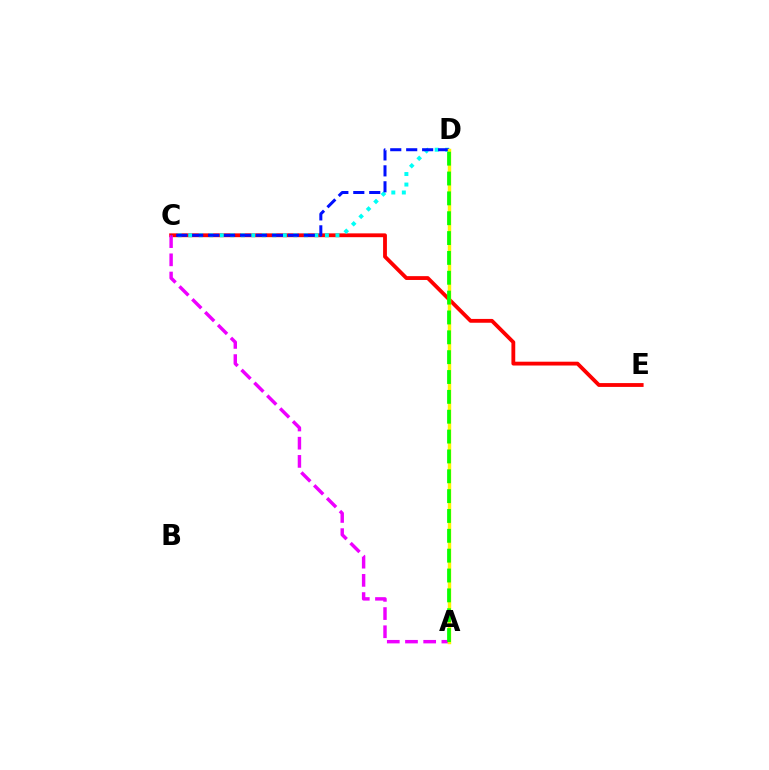{('C', 'E'): [{'color': '#ff0000', 'line_style': 'solid', 'thickness': 2.75}], ('C', 'D'): [{'color': '#00fff6', 'line_style': 'dotted', 'thickness': 2.86}, {'color': '#0010ff', 'line_style': 'dashed', 'thickness': 2.17}], ('A', 'C'): [{'color': '#ee00ff', 'line_style': 'dashed', 'thickness': 2.47}], ('A', 'D'): [{'color': '#fcf500', 'line_style': 'solid', 'thickness': 2.48}, {'color': '#08ff00', 'line_style': 'dashed', 'thickness': 2.7}]}